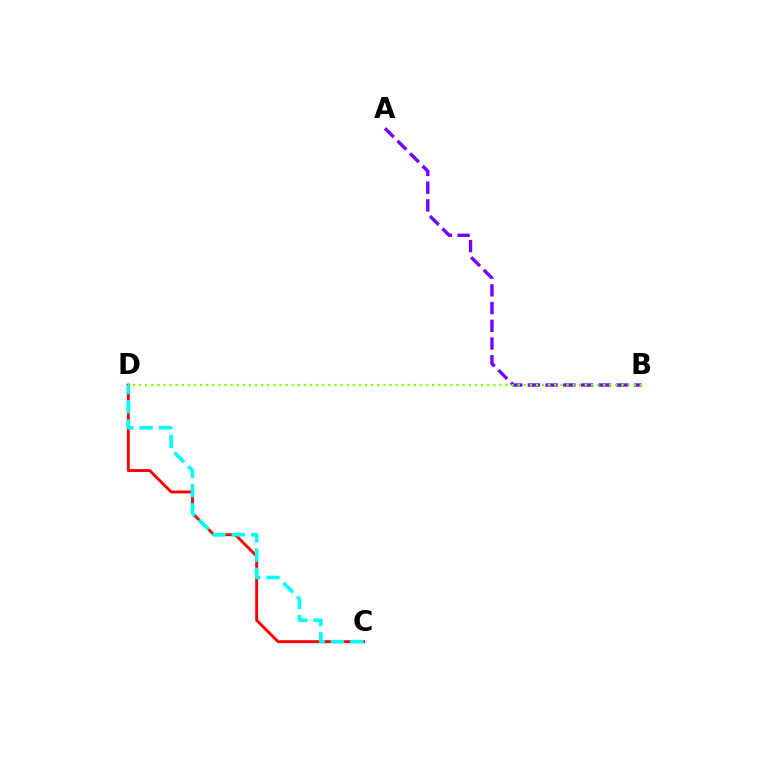{('C', 'D'): [{'color': '#ff0000', 'line_style': 'solid', 'thickness': 2.09}, {'color': '#00fff6', 'line_style': 'dashed', 'thickness': 2.63}], ('A', 'B'): [{'color': '#7200ff', 'line_style': 'dashed', 'thickness': 2.41}], ('B', 'D'): [{'color': '#84ff00', 'line_style': 'dotted', 'thickness': 1.66}]}